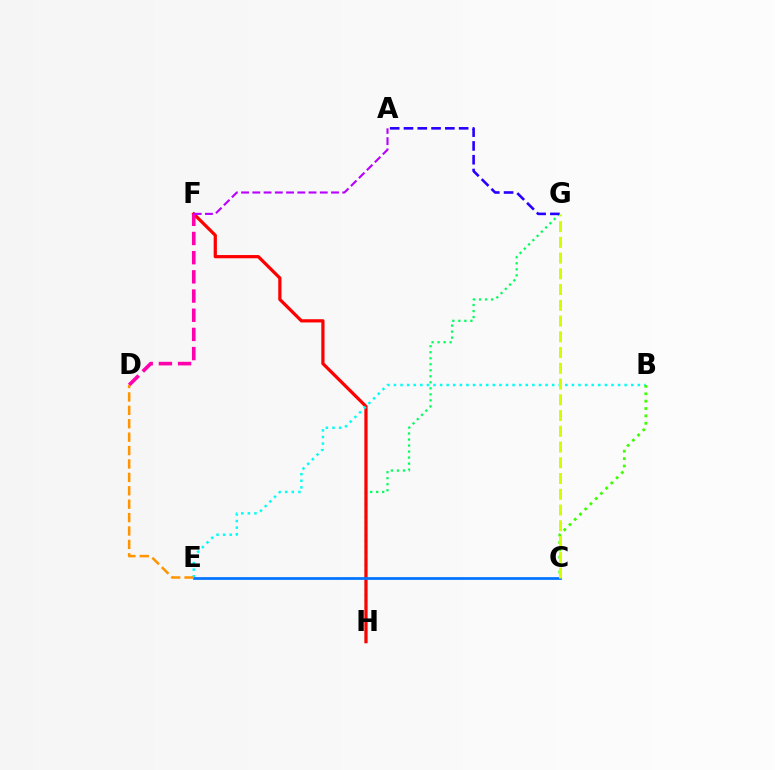{('G', 'H'): [{'color': '#00ff5c', 'line_style': 'dotted', 'thickness': 1.63}], ('F', 'H'): [{'color': '#ff0000', 'line_style': 'solid', 'thickness': 2.33}], ('D', 'F'): [{'color': '#ff00ac', 'line_style': 'dashed', 'thickness': 2.61}], ('B', 'E'): [{'color': '#00fff6', 'line_style': 'dotted', 'thickness': 1.79}], ('C', 'E'): [{'color': '#0074ff', 'line_style': 'solid', 'thickness': 1.96}], ('B', 'C'): [{'color': '#3dff00', 'line_style': 'dotted', 'thickness': 2.0}], ('A', 'G'): [{'color': '#2500ff', 'line_style': 'dashed', 'thickness': 1.87}], ('C', 'G'): [{'color': '#d1ff00', 'line_style': 'dashed', 'thickness': 2.14}], ('A', 'F'): [{'color': '#b900ff', 'line_style': 'dashed', 'thickness': 1.53}], ('D', 'E'): [{'color': '#ff9400', 'line_style': 'dashed', 'thickness': 1.82}]}